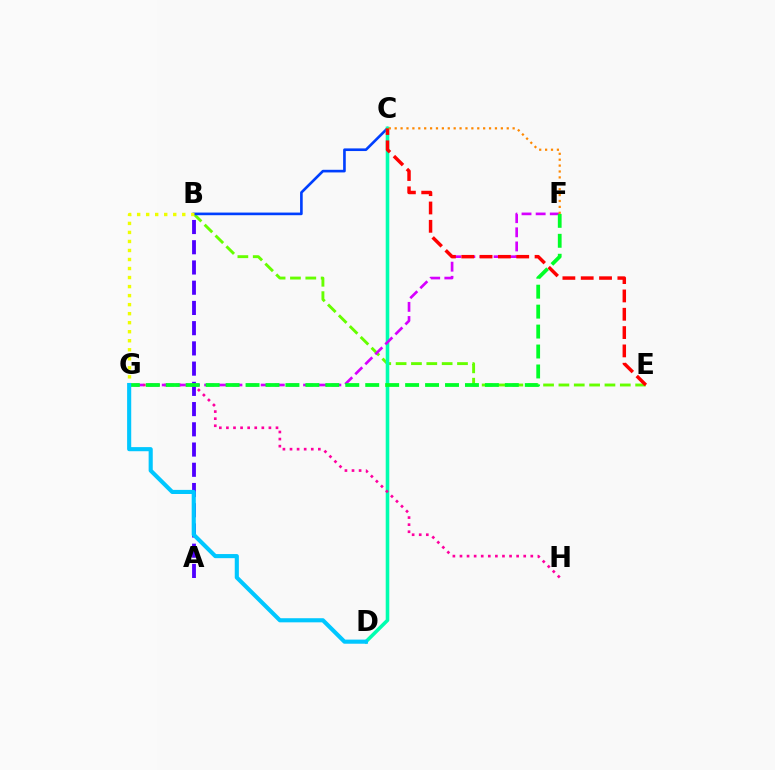{('A', 'B'): [{'color': '#4f00ff', 'line_style': 'dashed', 'thickness': 2.75}], ('B', 'E'): [{'color': '#66ff00', 'line_style': 'dashed', 'thickness': 2.09}], ('B', 'C'): [{'color': '#003fff', 'line_style': 'solid', 'thickness': 1.9}], ('C', 'D'): [{'color': '#00ffaf', 'line_style': 'solid', 'thickness': 2.57}], ('G', 'H'): [{'color': '#ff00a0', 'line_style': 'dotted', 'thickness': 1.92}], ('F', 'G'): [{'color': '#d600ff', 'line_style': 'dashed', 'thickness': 1.92}, {'color': '#00ff27', 'line_style': 'dashed', 'thickness': 2.71}], ('C', 'E'): [{'color': '#ff0000', 'line_style': 'dashed', 'thickness': 2.49}], ('B', 'G'): [{'color': '#eeff00', 'line_style': 'dotted', 'thickness': 2.45}], ('C', 'F'): [{'color': '#ff8800', 'line_style': 'dotted', 'thickness': 1.6}], ('D', 'G'): [{'color': '#00c7ff', 'line_style': 'solid', 'thickness': 2.96}]}